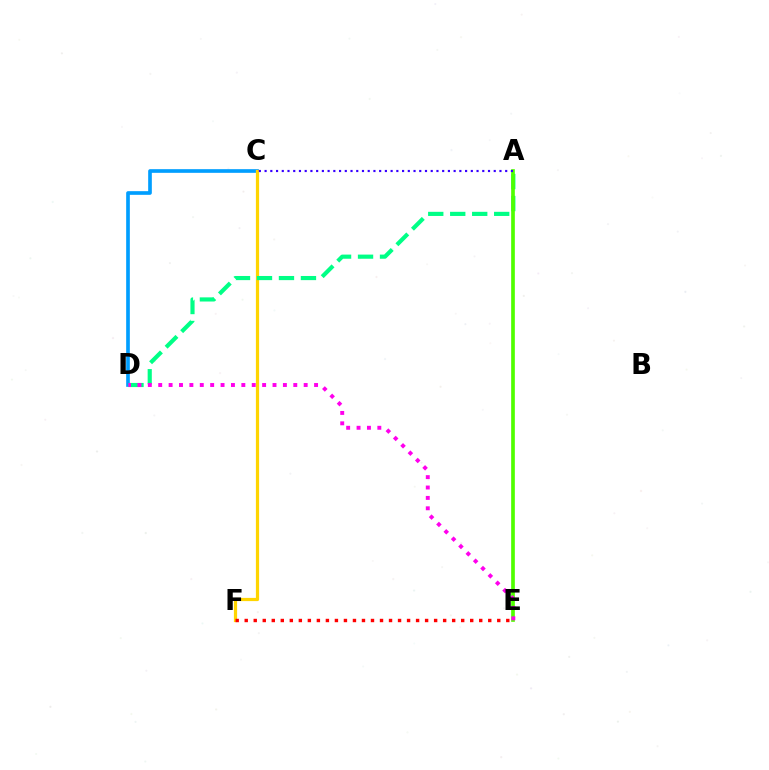{('C', 'D'): [{'color': '#009eff', 'line_style': 'solid', 'thickness': 2.64}], ('C', 'F'): [{'color': '#ffd500', 'line_style': 'solid', 'thickness': 2.32}], ('A', 'D'): [{'color': '#00ff86', 'line_style': 'dashed', 'thickness': 2.99}], ('A', 'E'): [{'color': '#4fff00', 'line_style': 'solid', 'thickness': 2.65}], ('A', 'C'): [{'color': '#3700ff', 'line_style': 'dotted', 'thickness': 1.56}], ('E', 'F'): [{'color': '#ff0000', 'line_style': 'dotted', 'thickness': 2.45}], ('D', 'E'): [{'color': '#ff00ed', 'line_style': 'dotted', 'thickness': 2.82}]}